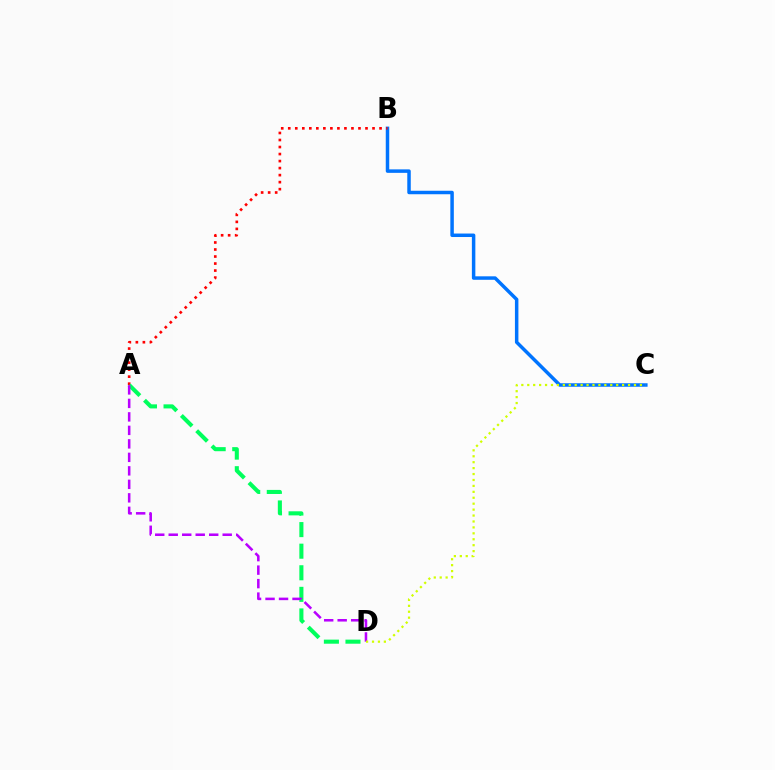{('B', 'C'): [{'color': '#0074ff', 'line_style': 'solid', 'thickness': 2.51}], ('A', 'B'): [{'color': '#ff0000', 'line_style': 'dotted', 'thickness': 1.91}], ('A', 'D'): [{'color': '#00ff5c', 'line_style': 'dashed', 'thickness': 2.93}, {'color': '#b900ff', 'line_style': 'dashed', 'thickness': 1.83}], ('C', 'D'): [{'color': '#d1ff00', 'line_style': 'dotted', 'thickness': 1.61}]}